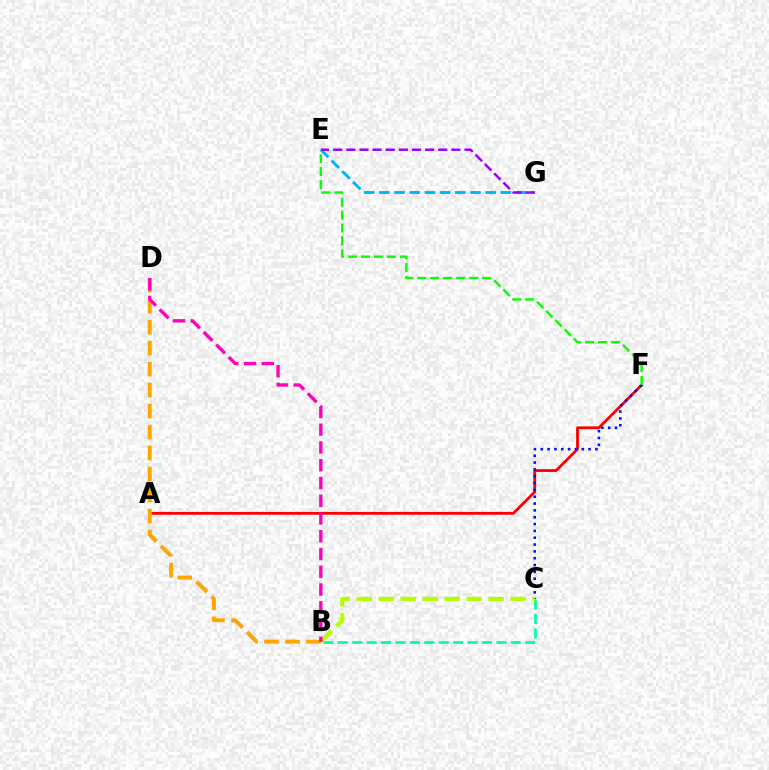{('A', 'F'): [{'color': '#ff0000', 'line_style': 'solid', 'thickness': 2.03}], ('E', 'G'): [{'color': '#00b5ff', 'line_style': 'dashed', 'thickness': 2.06}, {'color': '#9b00ff', 'line_style': 'dashed', 'thickness': 1.78}], ('C', 'F'): [{'color': '#0010ff', 'line_style': 'dotted', 'thickness': 1.86}], ('B', 'C'): [{'color': '#00ff9d', 'line_style': 'dashed', 'thickness': 1.96}, {'color': '#b3ff00', 'line_style': 'dashed', 'thickness': 2.99}], ('E', 'F'): [{'color': '#08ff00', 'line_style': 'dashed', 'thickness': 1.76}], ('B', 'D'): [{'color': '#ffa500', 'line_style': 'dashed', 'thickness': 2.85}, {'color': '#ff00bd', 'line_style': 'dashed', 'thickness': 2.41}]}